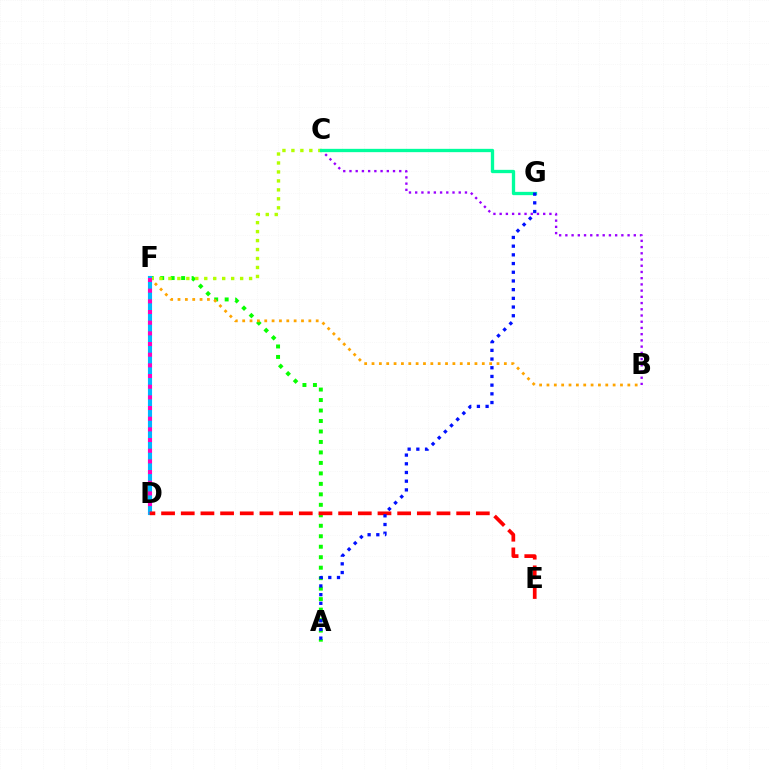{('A', 'F'): [{'color': '#08ff00', 'line_style': 'dotted', 'thickness': 2.85}], ('B', 'F'): [{'color': '#ffa500', 'line_style': 'dotted', 'thickness': 2.0}], ('C', 'F'): [{'color': '#b3ff00', 'line_style': 'dotted', 'thickness': 2.44}], ('D', 'F'): [{'color': '#00b5ff', 'line_style': 'solid', 'thickness': 2.96}, {'color': '#ff00bd', 'line_style': 'dotted', 'thickness': 2.9}], ('D', 'E'): [{'color': '#ff0000', 'line_style': 'dashed', 'thickness': 2.67}], ('B', 'C'): [{'color': '#9b00ff', 'line_style': 'dotted', 'thickness': 1.69}], ('C', 'G'): [{'color': '#00ff9d', 'line_style': 'solid', 'thickness': 2.39}], ('A', 'G'): [{'color': '#0010ff', 'line_style': 'dotted', 'thickness': 2.36}]}